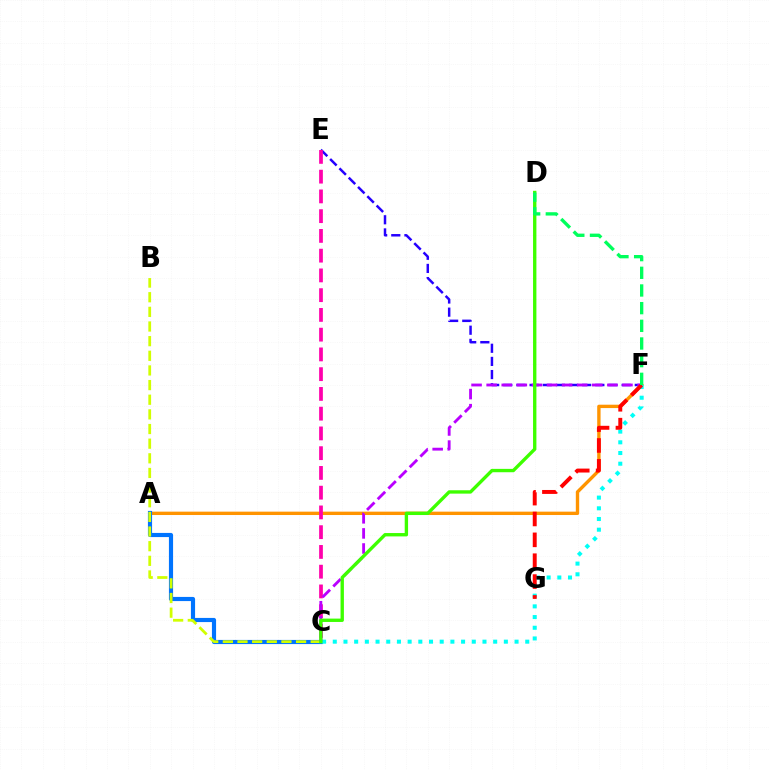{('A', 'F'): [{'color': '#ff9400', 'line_style': 'solid', 'thickness': 2.43}], ('E', 'F'): [{'color': '#2500ff', 'line_style': 'dashed', 'thickness': 1.79}], ('A', 'C'): [{'color': '#0074ff', 'line_style': 'solid', 'thickness': 2.99}], ('C', 'F'): [{'color': '#00fff6', 'line_style': 'dotted', 'thickness': 2.91}, {'color': '#b900ff', 'line_style': 'dashed', 'thickness': 2.05}], ('B', 'C'): [{'color': '#d1ff00', 'line_style': 'dashed', 'thickness': 1.99}], ('C', 'E'): [{'color': '#ff00ac', 'line_style': 'dashed', 'thickness': 2.68}], ('C', 'D'): [{'color': '#3dff00', 'line_style': 'solid', 'thickness': 2.42}], ('F', 'G'): [{'color': '#ff0000', 'line_style': 'dashed', 'thickness': 2.83}], ('D', 'F'): [{'color': '#00ff5c', 'line_style': 'dashed', 'thickness': 2.4}]}